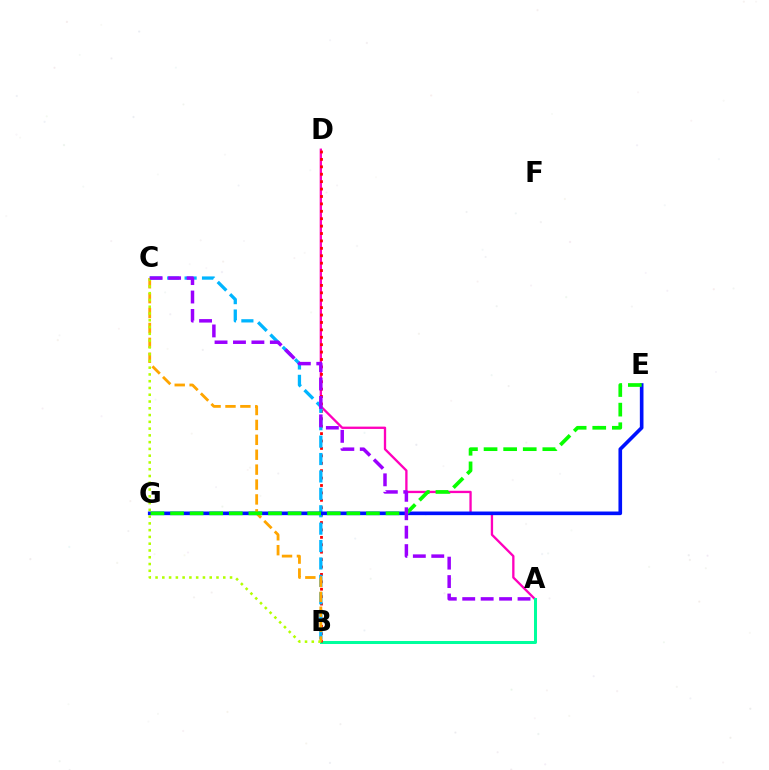{('A', 'D'): [{'color': '#ff00bd', 'line_style': 'solid', 'thickness': 1.67}], ('A', 'B'): [{'color': '#00ff9d', 'line_style': 'solid', 'thickness': 2.17}], ('B', 'D'): [{'color': '#ff0000', 'line_style': 'dotted', 'thickness': 2.01}], ('B', 'C'): [{'color': '#00b5ff', 'line_style': 'dashed', 'thickness': 2.36}, {'color': '#ffa500', 'line_style': 'dashed', 'thickness': 2.02}, {'color': '#b3ff00', 'line_style': 'dotted', 'thickness': 1.84}], ('E', 'G'): [{'color': '#0010ff', 'line_style': 'solid', 'thickness': 2.62}, {'color': '#08ff00', 'line_style': 'dashed', 'thickness': 2.66}], ('A', 'C'): [{'color': '#9b00ff', 'line_style': 'dashed', 'thickness': 2.5}]}